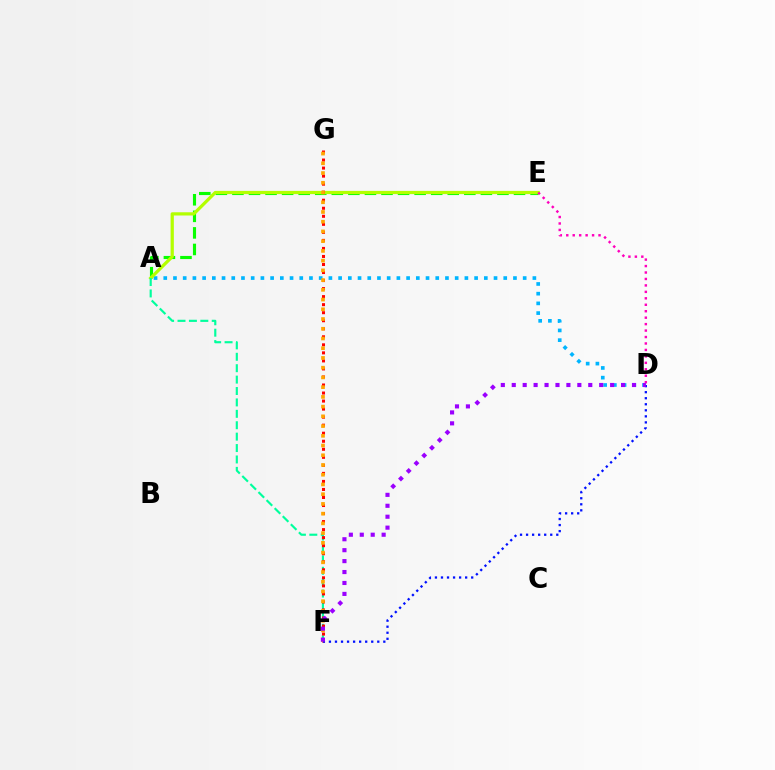{('A', 'D'): [{'color': '#00b5ff', 'line_style': 'dotted', 'thickness': 2.64}], ('A', 'E'): [{'color': '#08ff00', 'line_style': 'dashed', 'thickness': 2.25}, {'color': '#b3ff00', 'line_style': 'solid', 'thickness': 2.33}], ('D', 'E'): [{'color': '#ff00bd', 'line_style': 'dotted', 'thickness': 1.75}], ('A', 'F'): [{'color': '#00ff9d', 'line_style': 'dashed', 'thickness': 1.55}], ('F', 'G'): [{'color': '#ff0000', 'line_style': 'dotted', 'thickness': 2.18}, {'color': '#ffa500', 'line_style': 'dotted', 'thickness': 2.64}], ('D', 'F'): [{'color': '#0010ff', 'line_style': 'dotted', 'thickness': 1.64}, {'color': '#9b00ff', 'line_style': 'dotted', 'thickness': 2.97}]}